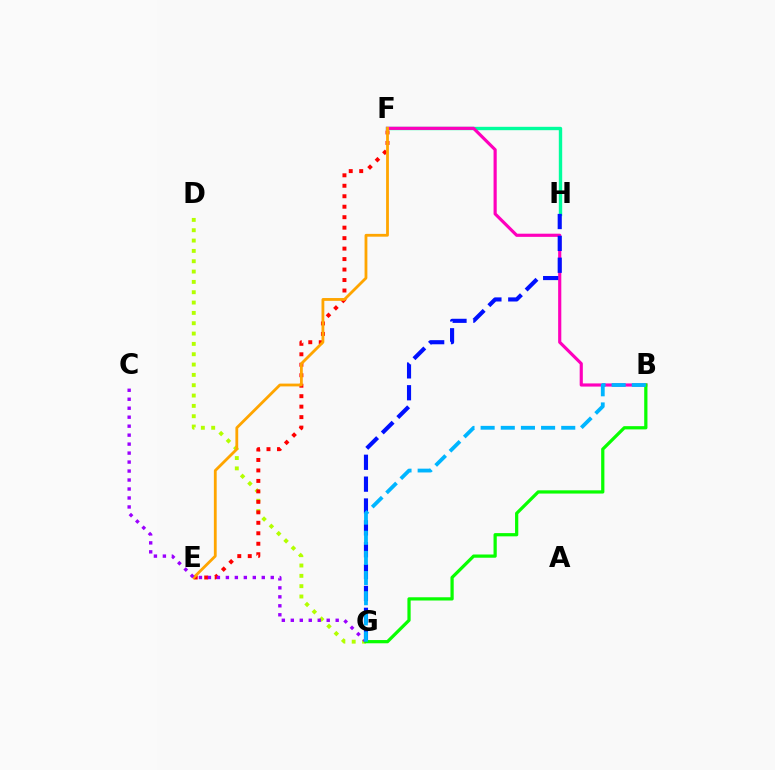{('D', 'G'): [{'color': '#b3ff00', 'line_style': 'dotted', 'thickness': 2.81}], ('F', 'H'): [{'color': '#00ff9d', 'line_style': 'solid', 'thickness': 2.44}], ('E', 'F'): [{'color': '#ff0000', 'line_style': 'dotted', 'thickness': 2.85}, {'color': '#ffa500', 'line_style': 'solid', 'thickness': 2.02}], ('B', 'F'): [{'color': '#ff00bd', 'line_style': 'solid', 'thickness': 2.27}], ('G', 'H'): [{'color': '#0010ff', 'line_style': 'dashed', 'thickness': 2.97}], ('C', 'G'): [{'color': '#9b00ff', 'line_style': 'dotted', 'thickness': 2.44}], ('B', 'G'): [{'color': '#08ff00', 'line_style': 'solid', 'thickness': 2.33}, {'color': '#00b5ff', 'line_style': 'dashed', 'thickness': 2.74}]}